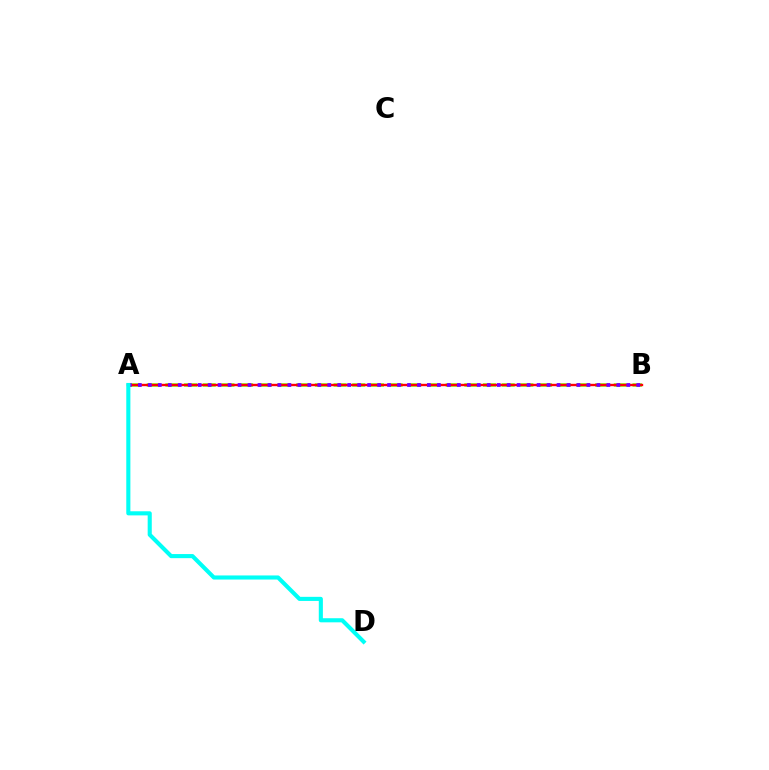{('A', 'B'): [{'color': '#84ff00', 'line_style': 'dashed', 'thickness': 2.54}, {'color': '#ff0000', 'line_style': 'solid', 'thickness': 1.7}, {'color': '#7200ff', 'line_style': 'dotted', 'thickness': 2.71}], ('A', 'D'): [{'color': '#00fff6', 'line_style': 'solid', 'thickness': 2.95}]}